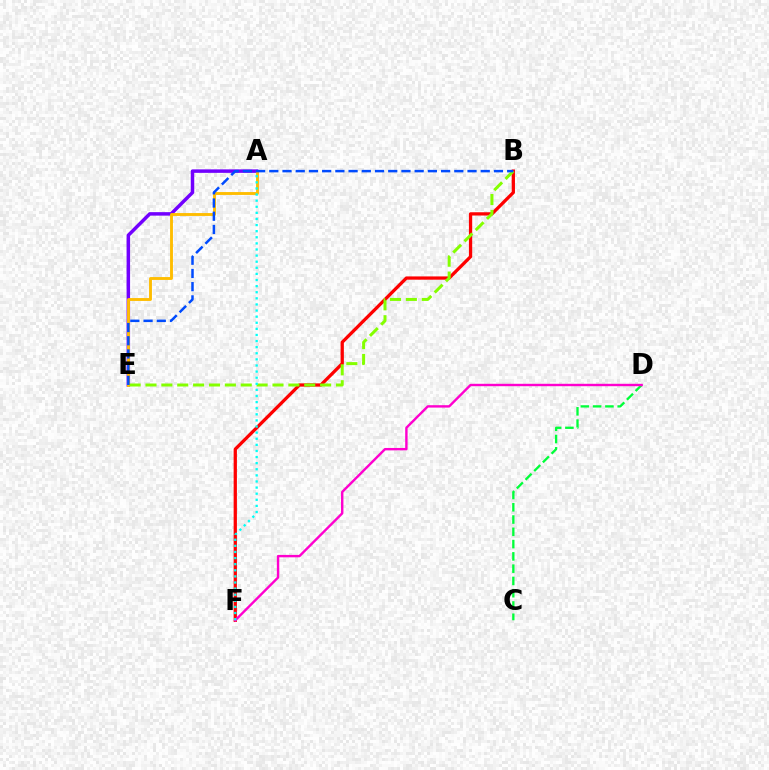{('A', 'E'): [{'color': '#7200ff', 'line_style': 'solid', 'thickness': 2.51}, {'color': '#ffbd00', 'line_style': 'solid', 'thickness': 2.07}], ('B', 'F'): [{'color': '#ff0000', 'line_style': 'solid', 'thickness': 2.36}], ('C', 'D'): [{'color': '#00ff39', 'line_style': 'dashed', 'thickness': 1.67}], ('B', 'E'): [{'color': '#84ff00', 'line_style': 'dashed', 'thickness': 2.16}, {'color': '#004bff', 'line_style': 'dashed', 'thickness': 1.8}], ('D', 'F'): [{'color': '#ff00cf', 'line_style': 'solid', 'thickness': 1.73}], ('A', 'F'): [{'color': '#00fff6', 'line_style': 'dotted', 'thickness': 1.66}]}